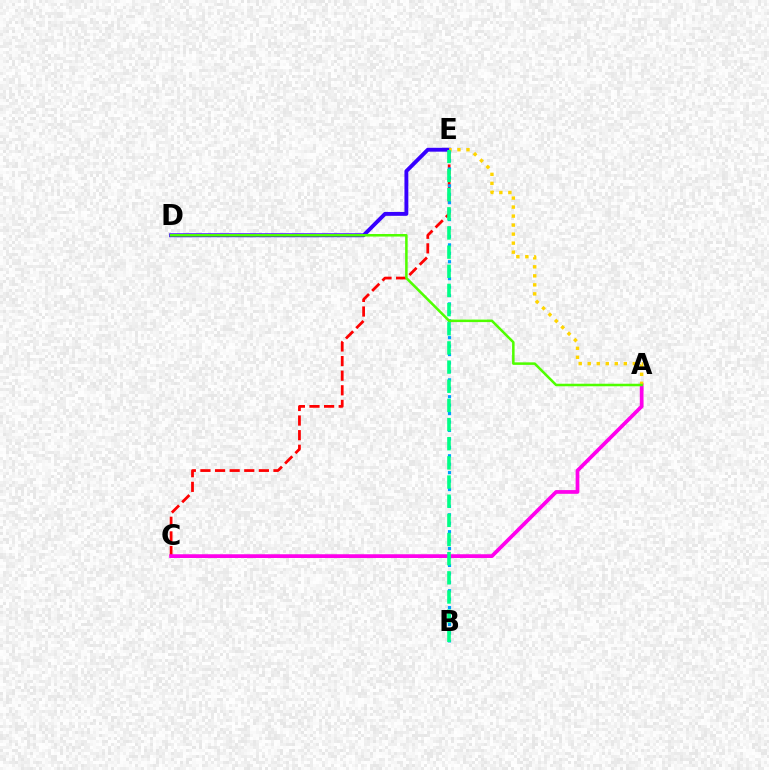{('C', 'E'): [{'color': '#ff0000', 'line_style': 'dashed', 'thickness': 1.98}], ('B', 'E'): [{'color': '#009eff', 'line_style': 'dotted', 'thickness': 2.29}, {'color': '#00ff86', 'line_style': 'dashed', 'thickness': 2.6}], ('D', 'E'): [{'color': '#3700ff', 'line_style': 'solid', 'thickness': 2.8}], ('A', 'C'): [{'color': '#ff00ed', 'line_style': 'solid', 'thickness': 2.69}], ('A', 'E'): [{'color': '#ffd500', 'line_style': 'dotted', 'thickness': 2.45}], ('A', 'D'): [{'color': '#4fff00', 'line_style': 'solid', 'thickness': 1.82}]}